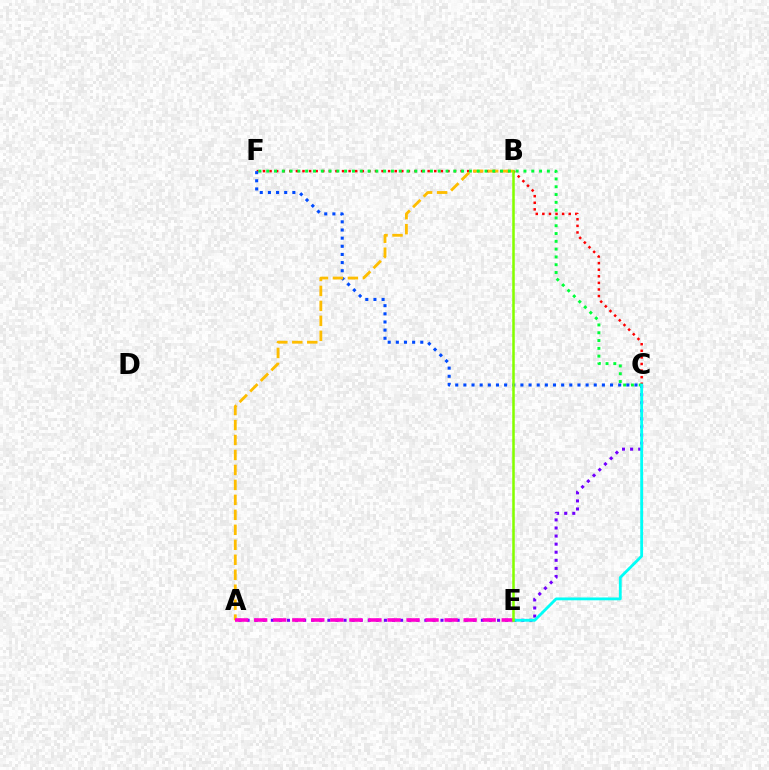{('C', 'F'): [{'color': '#ff0000', 'line_style': 'dotted', 'thickness': 1.79}, {'color': '#004bff', 'line_style': 'dotted', 'thickness': 2.21}, {'color': '#00ff39', 'line_style': 'dotted', 'thickness': 2.12}], ('A', 'B'): [{'color': '#ffbd00', 'line_style': 'dashed', 'thickness': 2.03}], ('A', 'C'): [{'color': '#7200ff', 'line_style': 'dotted', 'thickness': 2.19}], ('C', 'E'): [{'color': '#00fff6', 'line_style': 'solid', 'thickness': 2.03}], ('A', 'E'): [{'color': '#ff00cf', 'line_style': 'dashed', 'thickness': 2.59}], ('B', 'E'): [{'color': '#84ff00', 'line_style': 'solid', 'thickness': 1.82}]}